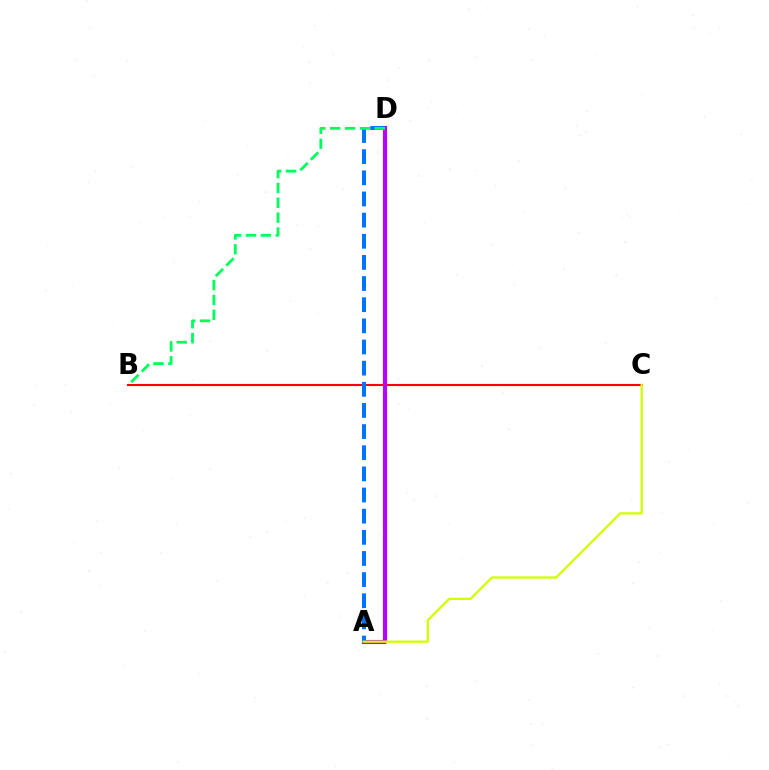{('B', 'C'): [{'color': '#ff0000', 'line_style': 'solid', 'thickness': 1.51}], ('A', 'D'): [{'color': '#b900ff', 'line_style': 'solid', 'thickness': 2.97}, {'color': '#0074ff', 'line_style': 'dashed', 'thickness': 2.87}], ('B', 'D'): [{'color': '#00ff5c', 'line_style': 'dashed', 'thickness': 2.02}], ('A', 'C'): [{'color': '#d1ff00', 'line_style': 'solid', 'thickness': 1.65}]}